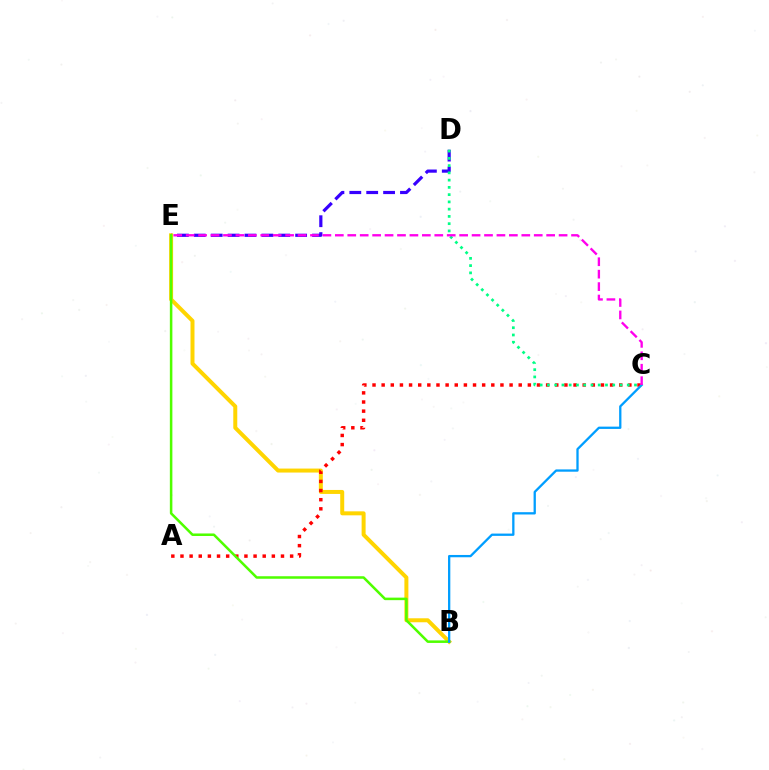{('B', 'E'): [{'color': '#ffd500', 'line_style': 'solid', 'thickness': 2.87}, {'color': '#4fff00', 'line_style': 'solid', 'thickness': 1.82}], ('D', 'E'): [{'color': '#3700ff', 'line_style': 'dashed', 'thickness': 2.29}], ('A', 'C'): [{'color': '#ff0000', 'line_style': 'dotted', 'thickness': 2.48}], ('B', 'C'): [{'color': '#009eff', 'line_style': 'solid', 'thickness': 1.65}], ('C', 'D'): [{'color': '#00ff86', 'line_style': 'dotted', 'thickness': 1.97}], ('C', 'E'): [{'color': '#ff00ed', 'line_style': 'dashed', 'thickness': 1.69}]}